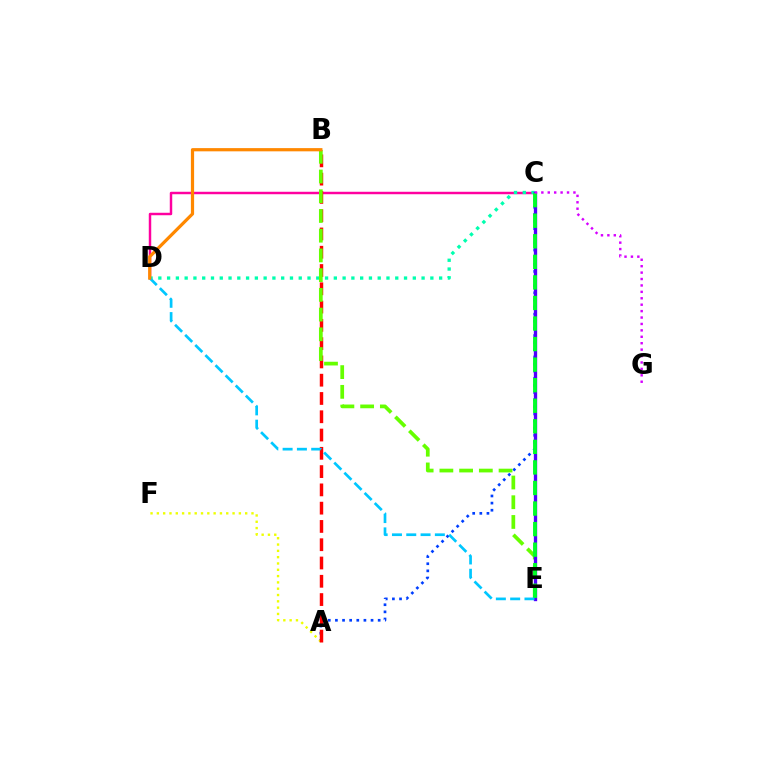{('C', 'D'): [{'color': '#ff00a0', 'line_style': 'solid', 'thickness': 1.77}, {'color': '#00ffaf', 'line_style': 'dotted', 'thickness': 2.38}], ('A', 'C'): [{'color': '#003fff', 'line_style': 'dotted', 'thickness': 1.94}], ('A', 'F'): [{'color': '#eeff00', 'line_style': 'dotted', 'thickness': 1.71}], ('A', 'B'): [{'color': '#ff0000', 'line_style': 'dashed', 'thickness': 2.48}], ('B', 'E'): [{'color': '#66ff00', 'line_style': 'dashed', 'thickness': 2.68}], ('C', 'E'): [{'color': '#4f00ff', 'line_style': 'solid', 'thickness': 2.4}, {'color': '#00ff27', 'line_style': 'dashed', 'thickness': 2.79}], ('D', 'E'): [{'color': '#00c7ff', 'line_style': 'dashed', 'thickness': 1.94}], ('B', 'D'): [{'color': '#ff8800', 'line_style': 'solid', 'thickness': 2.31}], ('C', 'G'): [{'color': '#d600ff', 'line_style': 'dotted', 'thickness': 1.74}]}